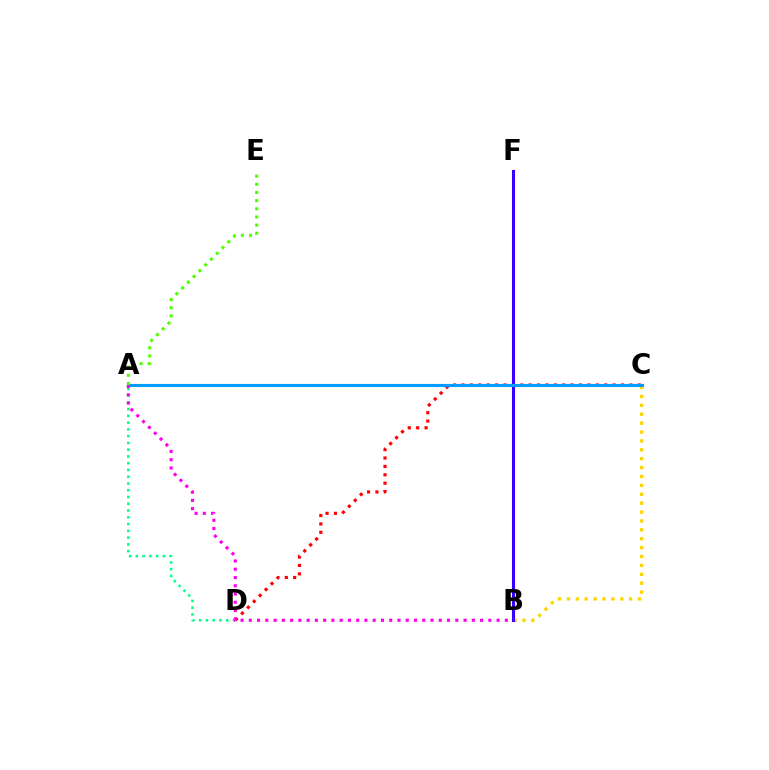{('A', 'D'): [{'color': '#00ff86', 'line_style': 'dotted', 'thickness': 1.84}], ('C', 'D'): [{'color': '#ff0000', 'line_style': 'dotted', 'thickness': 2.28}], ('B', 'C'): [{'color': '#ffd500', 'line_style': 'dotted', 'thickness': 2.42}], ('B', 'F'): [{'color': '#3700ff', 'line_style': 'solid', 'thickness': 2.22}], ('A', 'C'): [{'color': '#009eff', 'line_style': 'solid', 'thickness': 2.24}], ('A', 'B'): [{'color': '#ff00ed', 'line_style': 'dotted', 'thickness': 2.24}], ('A', 'E'): [{'color': '#4fff00', 'line_style': 'dotted', 'thickness': 2.22}]}